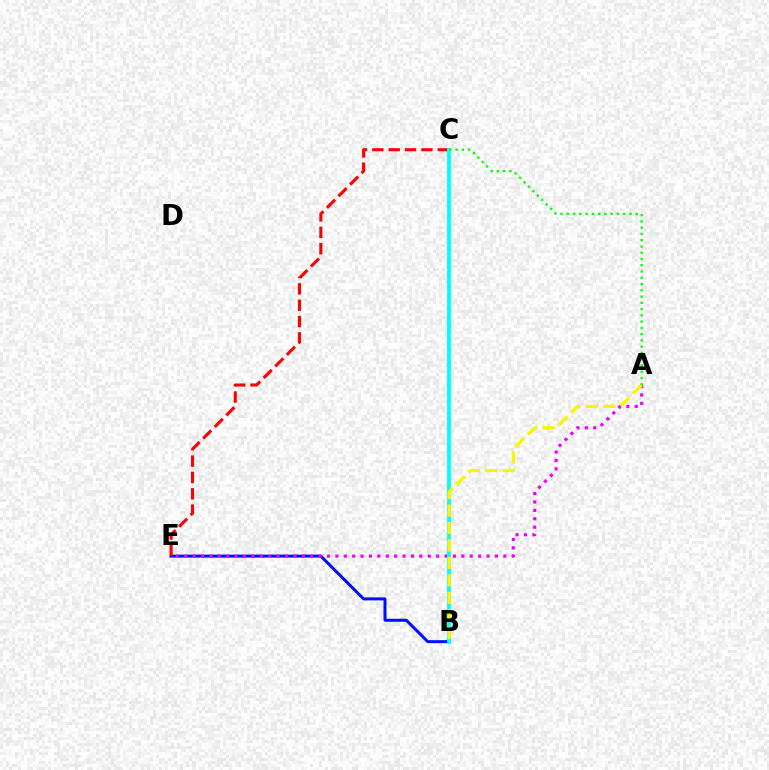{('B', 'E'): [{'color': '#0010ff', 'line_style': 'solid', 'thickness': 2.17}], ('C', 'E'): [{'color': '#ff0000', 'line_style': 'dashed', 'thickness': 2.22}], ('A', 'E'): [{'color': '#ee00ff', 'line_style': 'dotted', 'thickness': 2.28}], ('B', 'C'): [{'color': '#00fff6', 'line_style': 'solid', 'thickness': 2.77}], ('A', 'B'): [{'color': '#fcf500', 'line_style': 'dashed', 'thickness': 2.37}], ('A', 'C'): [{'color': '#08ff00', 'line_style': 'dotted', 'thickness': 1.7}]}